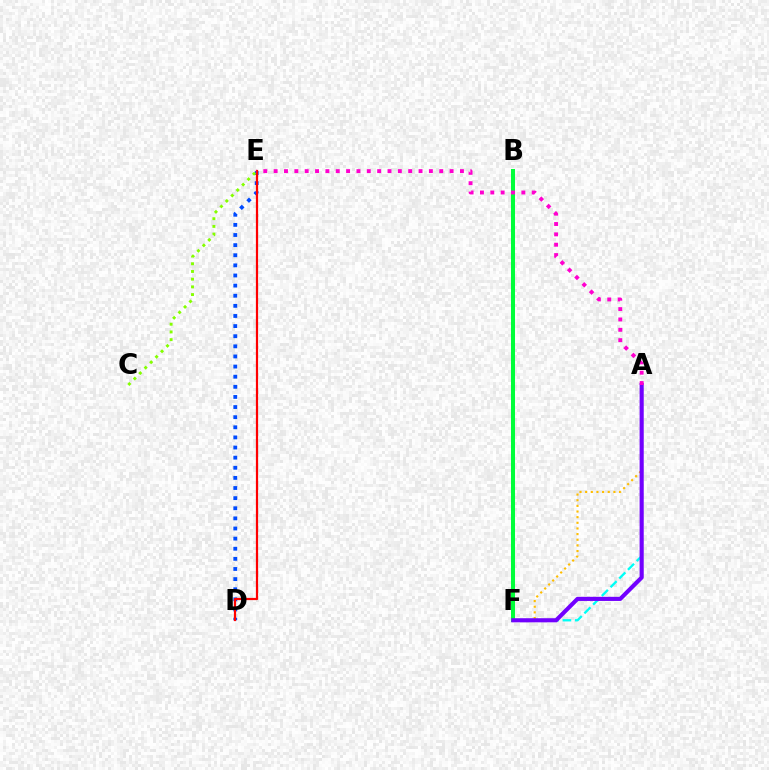{('A', 'F'): [{'color': '#00fff6', 'line_style': 'dashed', 'thickness': 1.67}, {'color': '#ffbd00', 'line_style': 'dotted', 'thickness': 1.53}, {'color': '#7200ff', 'line_style': 'solid', 'thickness': 2.97}], ('B', 'F'): [{'color': '#00ff39', 'line_style': 'solid', 'thickness': 2.9}], ('D', 'E'): [{'color': '#004bff', 'line_style': 'dotted', 'thickness': 2.75}, {'color': '#ff0000', 'line_style': 'solid', 'thickness': 1.6}], ('C', 'E'): [{'color': '#84ff00', 'line_style': 'dotted', 'thickness': 2.09}], ('A', 'E'): [{'color': '#ff00cf', 'line_style': 'dotted', 'thickness': 2.81}]}